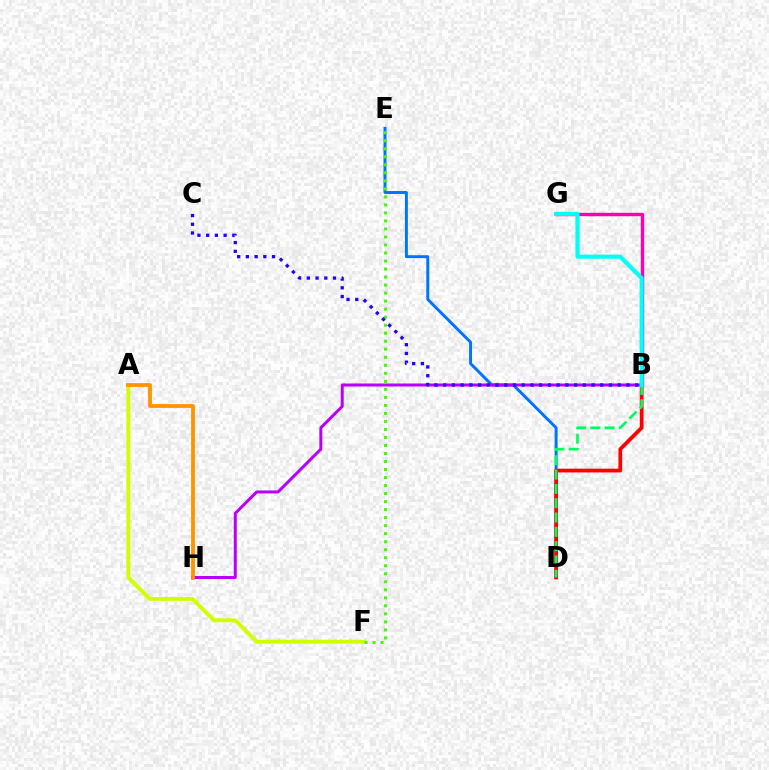{('D', 'E'): [{'color': '#0074ff', 'line_style': 'solid', 'thickness': 2.12}], ('A', 'F'): [{'color': '#d1ff00', 'line_style': 'solid', 'thickness': 2.81}], ('B', 'D'): [{'color': '#ff0000', 'line_style': 'solid', 'thickness': 2.7}, {'color': '#00ff5c', 'line_style': 'dashed', 'thickness': 1.95}], ('B', 'G'): [{'color': '#ff00ac', 'line_style': 'solid', 'thickness': 2.44}, {'color': '#00fff6', 'line_style': 'solid', 'thickness': 2.97}], ('B', 'H'): [{'color': '#b900ff', 'line_style': 'solid', 'thickness': 2.16}], ('E', 'F'): [{'color': '#3dff00', 'line_style': 'dotted', 'thickness': 2.18}], ('B', 'C'): [{'color': '#2500ff', 'line_style': 'dotted', 'thickness': 2.37}], ('A', 'H'): [{'color': '#ff9400', 'line_style': 'solid', 'thickness': 2.74}]}